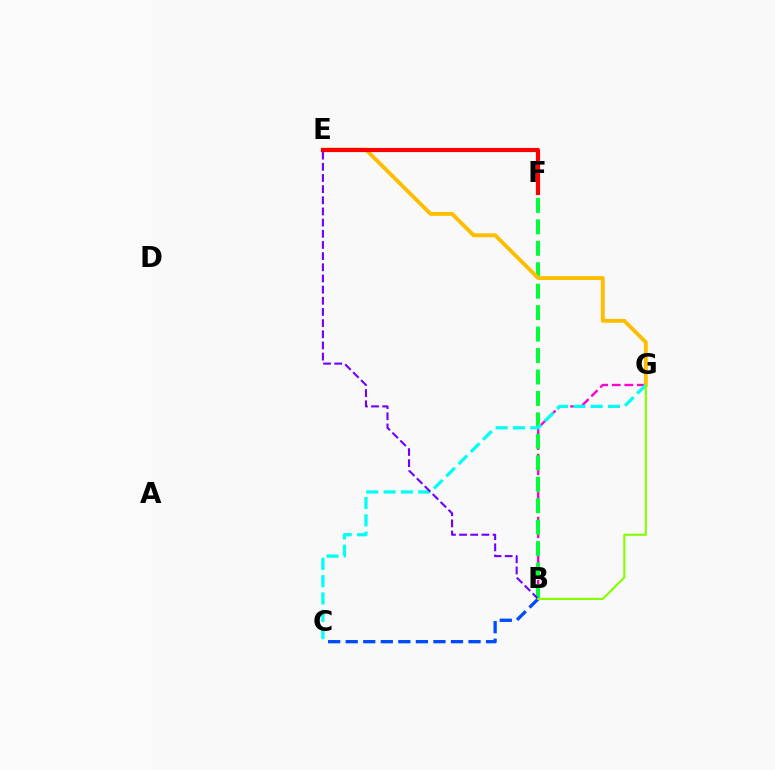{('B', 'G'): [{'color': '#ff00cf', 'line_style': 'dashed', 'thickness': 1.71}, {'color': '#84ff00', 'line_style': 'solid', 'thickness': 1.54}], ('B', 'F'): [{'color': '#00ff39', 'line_style': 'dashed', 'thickness': 2.91}], ('B', 'C'): [{'color': '#004bff', 'line_style': 'dashed', 'thickness': 2.38}], ('E', 'G'): [{'color': '#ffbd00', 'line_style': 'solid', 'thickness': 2.82}], ('E', 'F'): [{'color': '#ff0000', 'line_style': 'solid', 'thickness': 2.99}], ('C', 'G'): [{'color': '#00fff6', 'line_style': 'dashed', 'thickness': 2.35}], ('B', 'E'): [{'color': '#7200ff', 'line_style': 'dashed', 'thickness': 1.52}]}